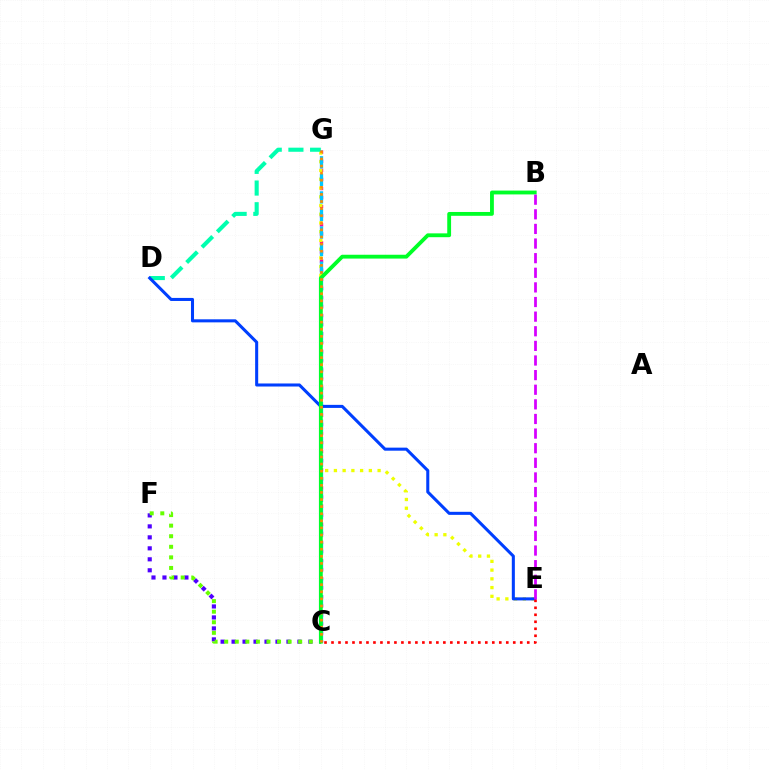{('C', 'G'): [{'color': '#ff00a0', 'line_style': 'dotted', 'thickness': 2.47}, {'color': '#00c7ff', 'line_style': 'dashed', 'thickness': 2.39}, {'color': '#ff8800', 'line_style': 'dotted', 'thickness': 1.93}], ('E', 'G'): [{'color': '#eeff00', 'line_style': 'dotted', 'thickness': 2.37}], ('C', 'F'): [{'color': '#4f00ff', 'line_style': 'dotted', 'thickness': 2.98}, {'color': '#66ff00', 'line_style': 'dotted', 'thickness': 2.87}], ('D', 'G'): [{'color': '#00ffaf', 'line_style': 'dashed', 'thickness': 2.95}], ('D', 'E'): [{'color': '#003fff', 'line_style': 'solid', 'thickness': 2.19}], ('B', 'C'): [{'color': '#00ff27', 'line_style': 'solid', 'thickness': 2.76}], ('C', 'E'): [{'color': '#ff0000', 'line_style': 'dotted', 'thickness': 1.9}], ('B', 'E'): [{'color': '#d600ff', 'line_style': 'dashed', 'thickness': 1.99}]}